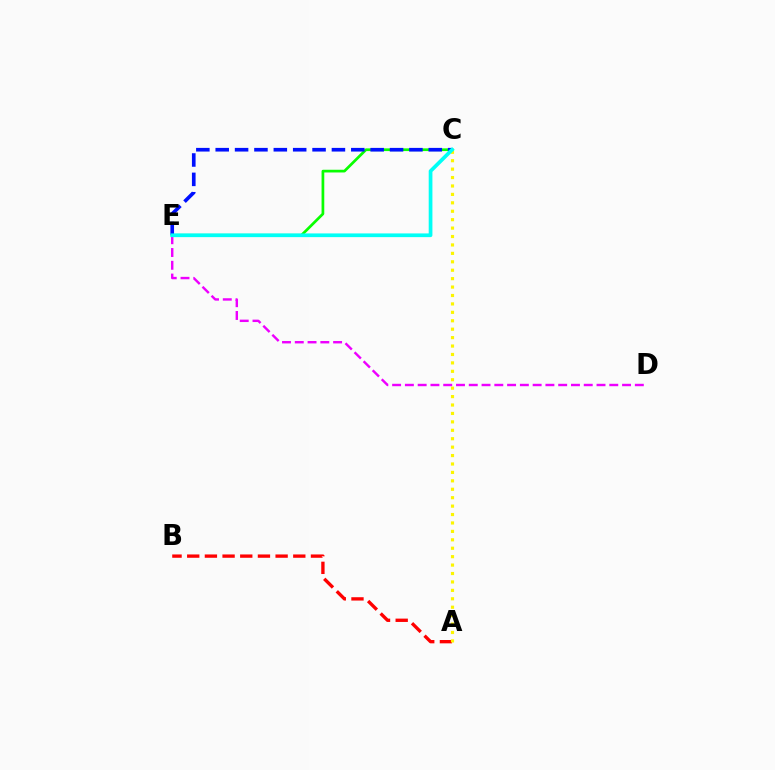{('C', 'E'): [{'color': '#08ff00', 'line_style': 'solid', 'thickness': 1.96}, {'color': '#0010ff', 'line_style': 'dashed', 'thickness': 2.63}, {'color': '#00fff6', 'line_style': 'solid', 'thickness': 2.67}], ('A', 'B'): [{'color': '#ff0000', 'line_style': 'dashed', 'thickness': 2.4}], ('A', 'C'): [{'color': '#fcf500', 'line_style': 'dotted', 'thickness': 2.29}], ('D', 'E'): [{'color': '#ee00ff', 'line_style': 'dashed', 'thickness': 1.74}]}